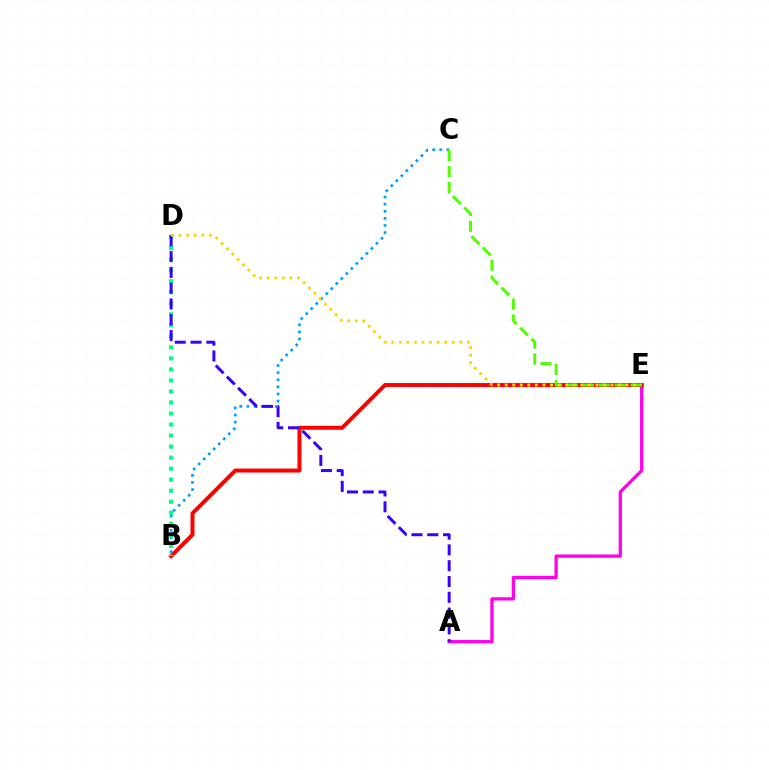{('A', 'E'): [{'color': '#ff00ed', 'line_style': 'solid', 'thickness': 2.35}], ('B', 'E'): [{'color': '#ff0000', 'line_style': 'solid', 'thickness': 2.85}], ('B', 'C'): [{'color': '#009eff', 'line_style': 'dotted', 'thickness': 1.93}], ('C', 'E'): [{'color': '#4fff00', 'line_style': 'dashed', 'thickness': 2.16}], ('B', 'D'): [{'color': '#00ff86', 'line_style': 'dotted', 'thickness': 3.0}], ('A', 'D'): [{'color': '#3700ff', 'line_style': 'dashed', 'thickness': 2.15}], ('D', 'E'): [{'color': '#ffd500', 'line_style': 'dotted', 'thickness': 2.05}]}